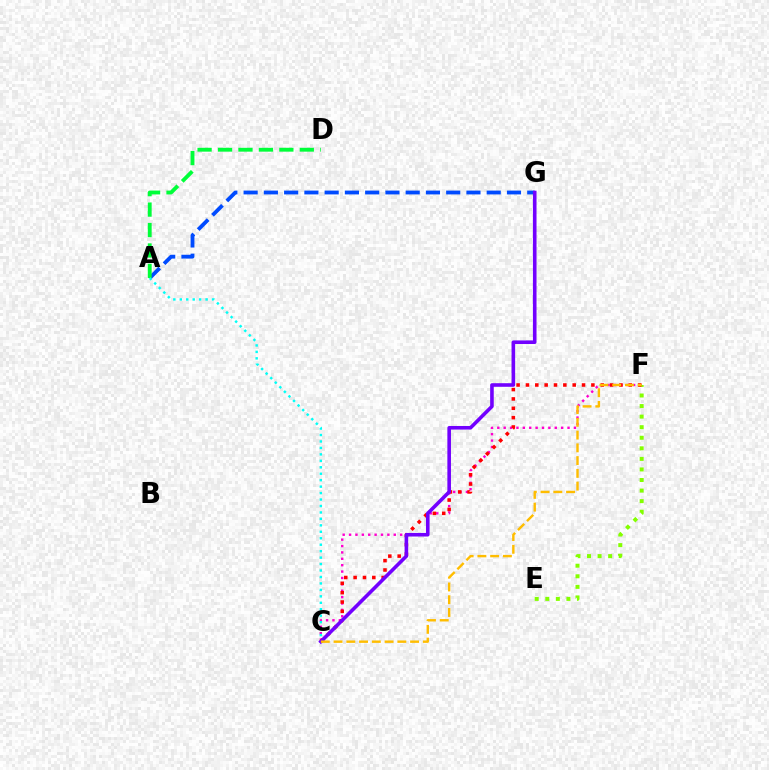{('C', 'F'): [{'color': '#ff00cf', 'line_style': 'dotted', 'thickness': 1.73}, {'color': '#ff0000', 'line_style': 'dotted', 'thickness': 2.54}, {'color': '#ffbd00', 'line_style': 'dashed', 'thickness': 1.73}], ('A', 'G'): [{'color': '#004bff', 'line_style': 'dashed', 'thickness': 2.75}], ('A', 'D'): [{'color': '#00ff39', 'line_style': 'dashed', 'thickness': 2.78}], ('E', 'F'): [{'color': '#84ff00', 'line_style': 'dotted', 'thickness': 2.87}], ('A', 'C'): [{'color': '#00fff6', 'line_style': 'dotted', 'thickness': 1.75}], ('C', 'G'): [{'color': '#7200ff', 'line_style': 'solid', 'thickness': 2.59}]}